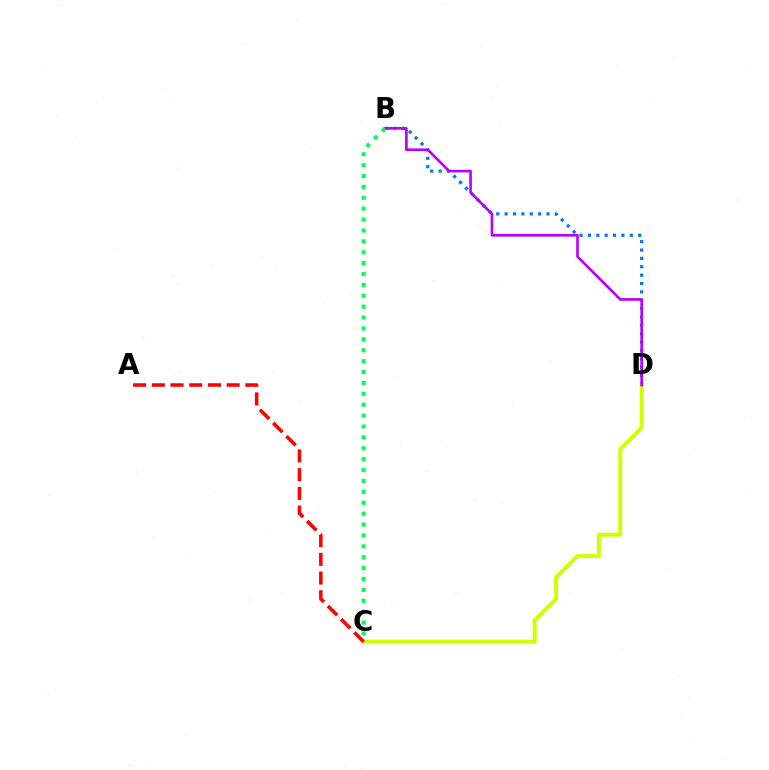{('B', 'D'): [{'color': '#0074ff', 'line_style': 'dotted', 'thickness': 2.28}, {'color': '#b900ff', 'line_style': 'solid', 'thickness': 1.91}], ('C', 'D'): [{'color': '#d1ff00', 'line_style': 'solid', 'thickness': 2.84}], ('B', 'C'): [{'color': '#00ff5c', 'line_style': 'dotted', 'thickness': 2.96}], ('A', 'C'): [{'color': '#ff0000', 'line_style': 'dashed', 'thickness': 2.54}]}